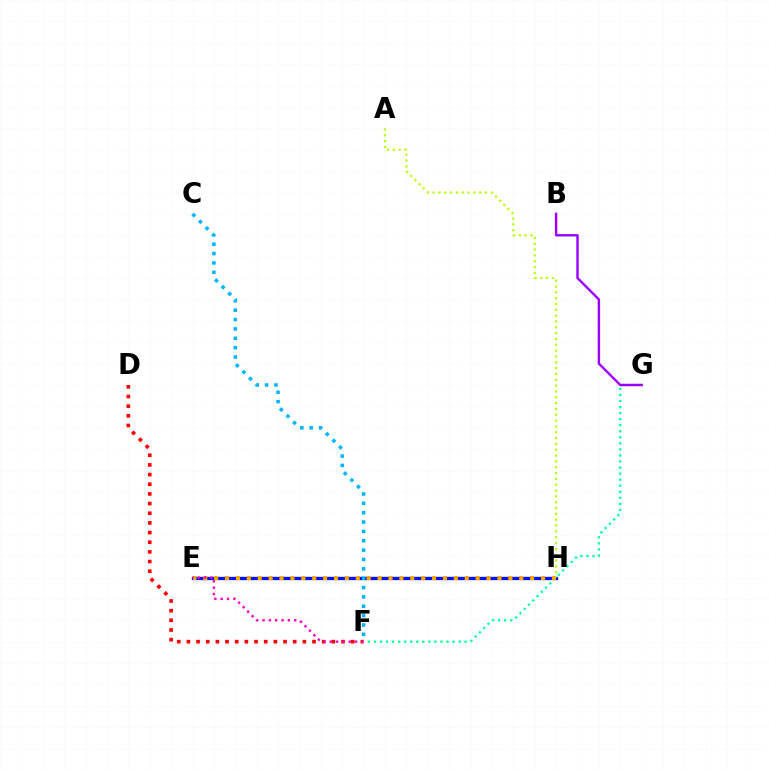{('D', 'F'): [{'color': '#ff0000', 'line_style': 'dotted', 'thickness': 2.63}], ('E', 'H'): [{'color': '#08ff00', 'line_style': 'dashed', 'thickness': 1.52}, {'color': '#0010ff', 'line_style': 'solid', 'thickness': 2.38}, {'color': '#ffa500', 'line_style': 'dotted', 'thickness': 2.96}], ('F', 'G'): [{'color': '#00ff9d', 'line_style': 'dotted', 'thickness': 1.64}], ('B', 'G'): [{'color': '#9b00ff', 'line_style': 'solid', 'thickness': 1.75}], ('C', 'F'): [{'color': '#00b5ff', 'line_style': 'dotted', 'thickness': 2.54}], ('A', 'H'): [{'color': '#b3ff00', 'line_style': 'dotted', 'thickness': 1.58}], ('E', 'F'): [{'color': '#ff00bd', 'line_style': 'dotted', 'thickness': 1.72}]}